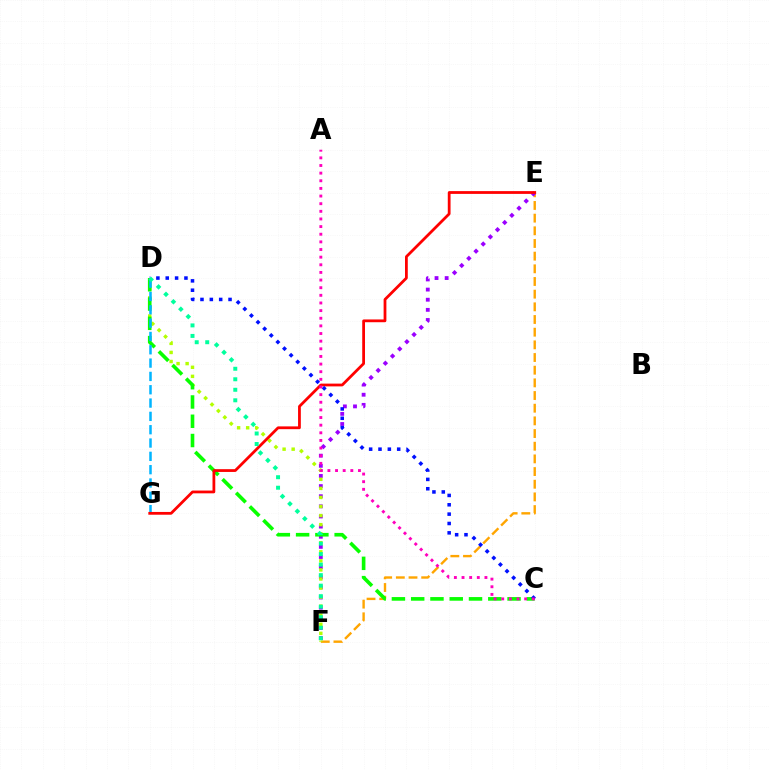{('E', 'F'): [{'color': '#ffa500', 'line_style': 'dashed', 'thickness': 1.72}, {'color': '#9b00ff', 'line_style': 'dotted', 'thickness': 2.75}], ('D', 'F'): [{'color': '#b3ff00', 'line_style': 'dotted', 'thickness': 2.46}, {'color': '#00ff9d', 'line_style': 'dotted', 'thickness': 2.86}], ('C', 'D'): [{'color': '#08ff00', 'line_style': 'dashed', 'thickness': 2.62}, {'color': '#0010ff', 'line_style': 'dotted', 'thickness': 2.54}], ('D', 'G'): [{'color': '#00b5ff', 'line_style': 'dashed', 'thickness': 1.81}], ('E', 'G'): [{'color': '#ff0000', 'line_style': 'solid', 'thickness': 2.0}], ('A', 'C'): [{'color': '#ff00bd', 'line_style': 'dotted', 'thickness': 2.08}]}